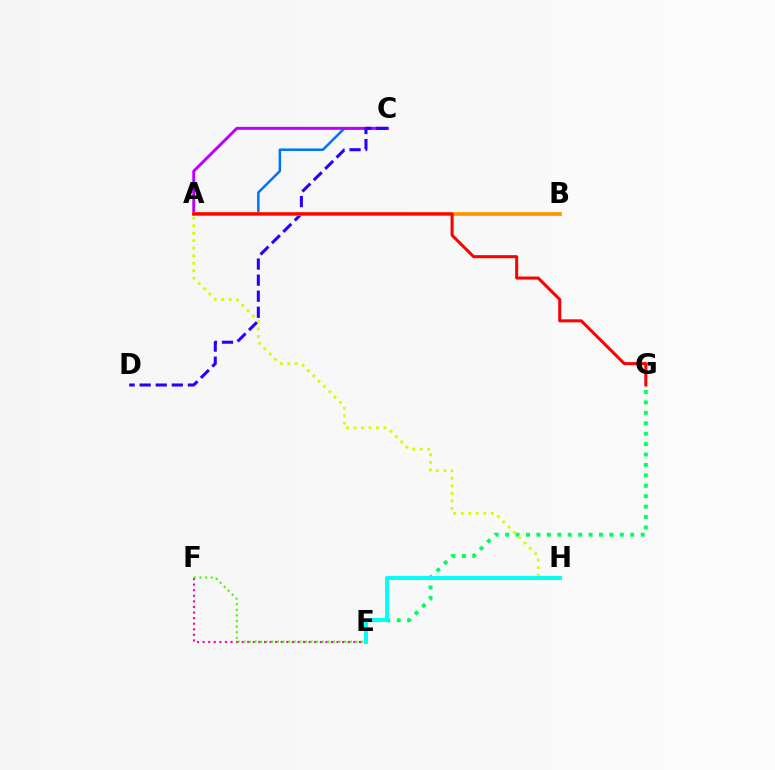{('E', 'G'): [{'color': '#00ff5c', 'line_style': 'dotted', 'thickness': 2.83}], ('E', 'F'): [{'color': '#ff00ac', 'line_style': 'dotted', 'thickness': 1.52}, {'color': '#3dff00', 'line_style': 'dotted', 'thickness': 1.52}], ('A', 'C'): [{'color': '#0074ff', 'line_style': 'solid', 'thickness': 1.81}, {'color': '#b900ff', 'line_style': 'solid', 'thickness': 2.1}], ('C', 'D'): [{'color': '#2500ff', 'line_style': 'dashed', 'thickness': 2.18}], ('A', 'H'): [{'color': '#d1ff00', 'line_style': 'dotted', 'thickness': 2.04}], ('E', 'H'): [{'color': '#00fff6', 'line_style': 'solid', 'thickness': 2.83}], ('A', 'B'): [{'color': '#ff9400', 'line_style': 'solid', 'thickness': 2.68}], ('A', 'G'): [{'color': '#ff0000', 'line_style': 'solid', 'thickness': 2.18}]}